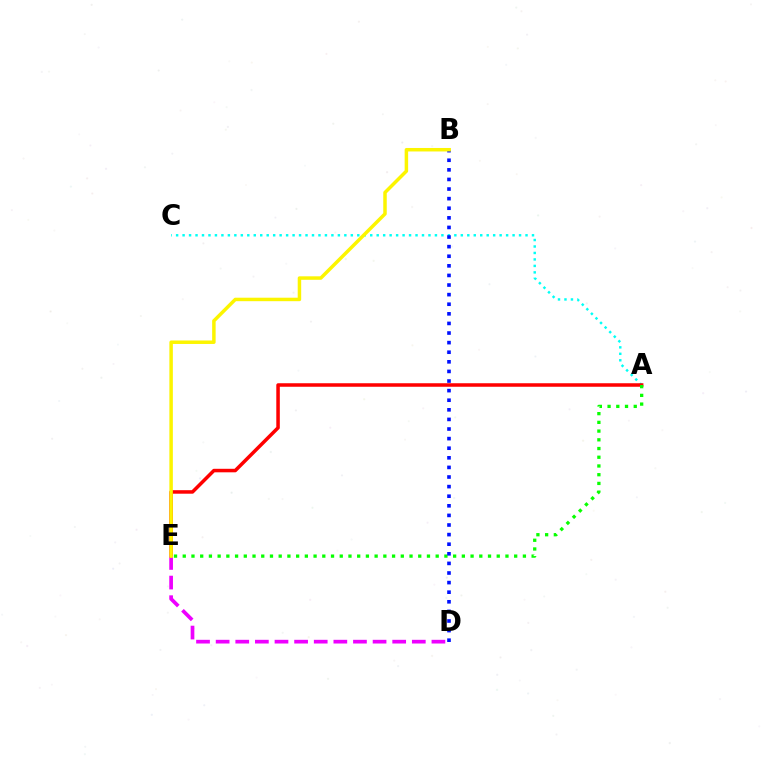{('A', 'C'): [{'color': '#00fff6', 'line_style': 'dotted', 'thickness': 1.76}], ('A', 'E'): [{'color': '#ff0000', 'line_style': 'solid', 'thickness': 2.53}, {'color': '#08ff00', 'line_style': 'dotted', 'thickness': 2.37}], ('D', 'E'): [{'color': '#ee00ff', 'line_style': 'dashed', 'thickness': 2.66}], ('B', 'D'): [{'color': '#0010ff', 'line_style': 'dotted', 'thickness': 2.61}], ('B', 'E'): [{'color': '#fcf500', 'line_style': 'solid', 'thickness': 2.51}]}